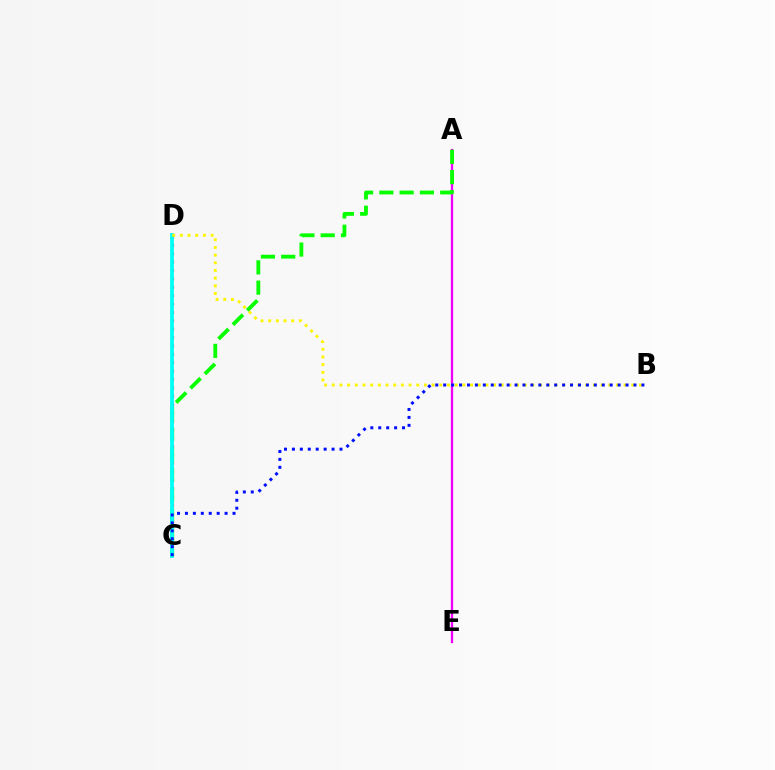{('A', 'E'): [{'color': '#ee00ff', 'line_style': 'solid', 'thickness': 1.67}], ('C', 'D'): [{'color': '#ff0000', 'line_style': 'dotted', 'thickness': 2.28}, {'color': '#00fff6', 'line_style': 'solid', 'thickness': 2.72}], ('A', 'C'): [{'color': '#08ff00', 'line_style': 'dashed', 'thickness': 2.76}], ('B', 'D'): [{'color': '#fcf500', 'line_style': 'dotted', 'thickness': 2.09}], ('B', 'C'): [{'color': '#0010ff', 'line_style': 'dotted', 'thickness': 2.15}]}